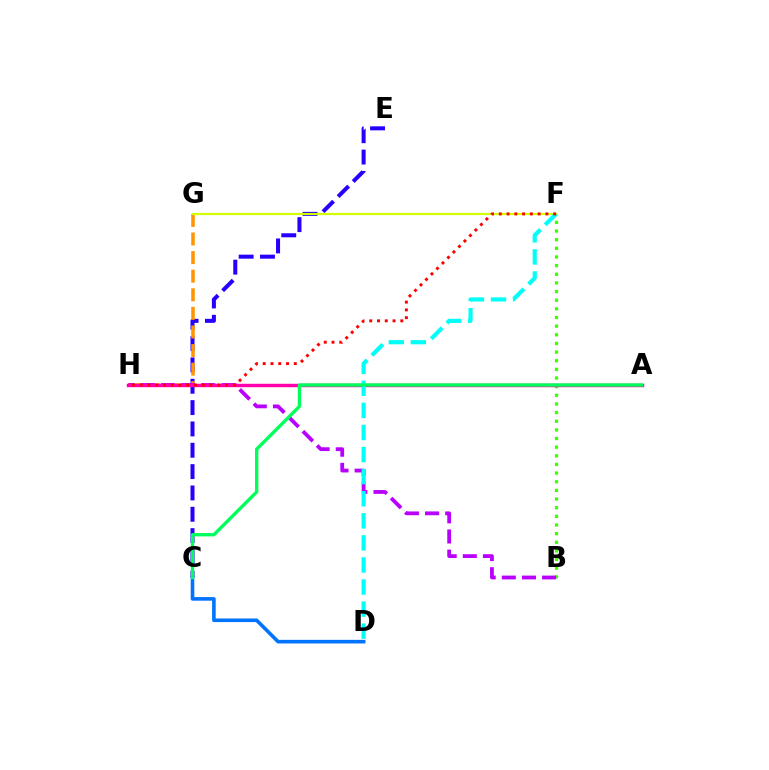{('C', 'D'): [{'color': '#0074ff', 'line_style': 'solid', 'thickness': 2.6}], ('B', 'F'): [{'color': '#3dff00', 'line_style': 'dotted', 'thickness': 2.35}], ('C', 'E'): [{'color': '#2500ff', 'line_style': 'dashed', 'thickness': 2.9}], ('G', 'H'): [{'color': '#ff9400', 'line_style': 'dashed', 'thickness': 2.53}], ('F', 'G'): [{'color': '#d1ff00', 'line_style': 'solid', 'thickness': 1.59}], ('B', 'H'): [{'color': '#b900ff', 'line_style': 'dashed', 'thickness': 2.74}], ('A', 'H'): [{'color': '#ff00ac', 'line_style': 'solid', 'thickness': 2.46}], ('D', 'F'): [{'color': '#00fff6', 'line_style': 'dashed', 'thickness': 3.0}], ('A', 'C'): [{'color': '#00ff5c', 'line_style': 'solid', 'thickness': 2.41}], ('F', 'H'): [{'color': '#ff0000', 'line_style': 'dotted', 'thickness': 2.11}]}